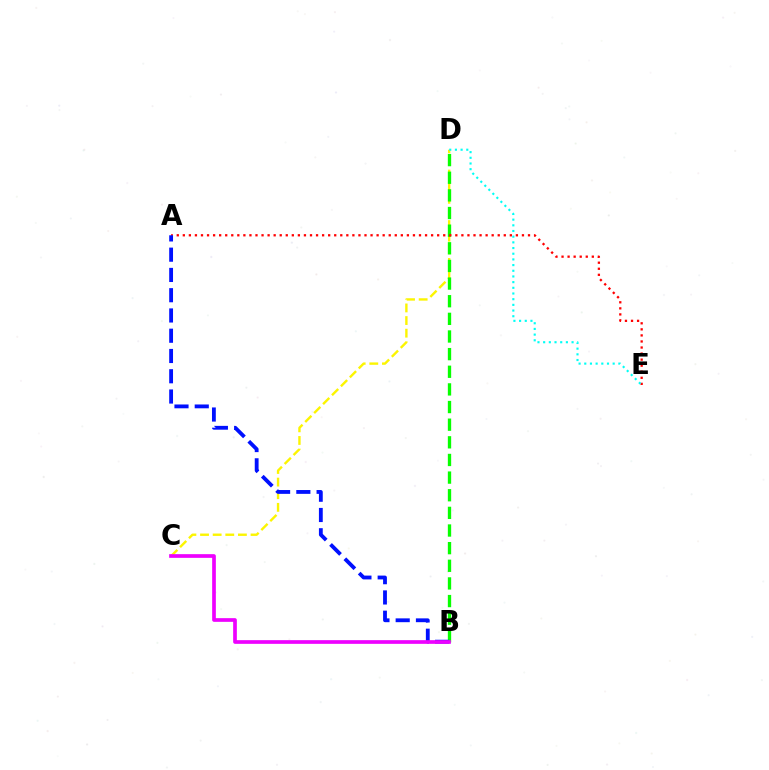{('C', 'D'): [{'color': '#fcf500', 'line_style': 'dashed', 'thickness': 1.71}], ('B', 'D'): [{'color': '#08ff00', 'line_style': 'dashed', 'thickness': 2.4}], ('A', 'E'): [{'color': '#ff0000', 'line_style': 'dotted', 'thickness': 1.65}], ('A', 'B'): [{'color': '#0010ff', 'line_style': 'dashed', 'thickness': 2.75}], ('B', 'C'): [{'color': '#ee00ff', 'line_style': 'solid', 'thickness': 2.66}], ('D', 'E'): [{'color': '#00fff6', 'line_style': 'dotted', 'thickness': 1.54}]}